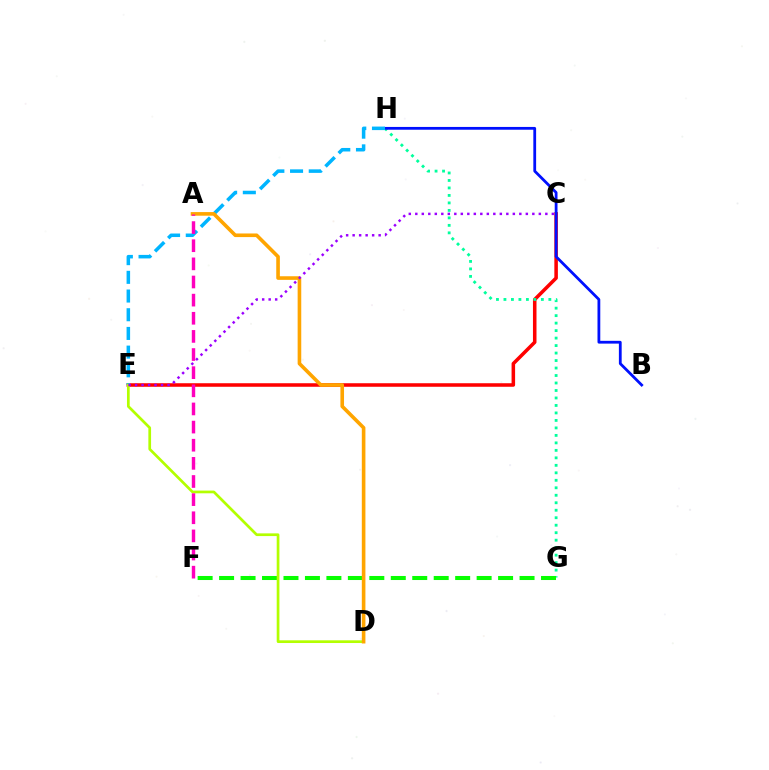{('C', 'E'): [{'color': '#ff0000', 'line_style': 'solid', 'thickness': 2.55}, {'color': '#9b00ff', 'line_style': 'dotted', 'thickness': 1.77}], ('G', 'H'): [{'color': '#00ff9d', 'line_style': 'dotted', 'thickness': 2.03}], ('F', 'G'): [{'color': '#08ff00', 'line_style': 'dashed', 'thickness': 2.92}], ('B', 'H'): [{'color': '#0010ff', 'line_style': 'solid', 'thickness': 2.01}], ('E', 'H'): [{'color': '#00b5ff', 'line_style': 'dashed', 'thickness': 2.54}], ('D', 'E'): [{'color': '#b3ff00', 'line_style': 'solid', 'thickness': 1.95}], ('A', 'D'): [{'color': '#ffa500', 'line_style': 'solid', 'thickness': 2.6}], ('A', 'F'): [{'color': '#ff00bd', 'line_style': 'dashed', 'thickness': 2.46}]}